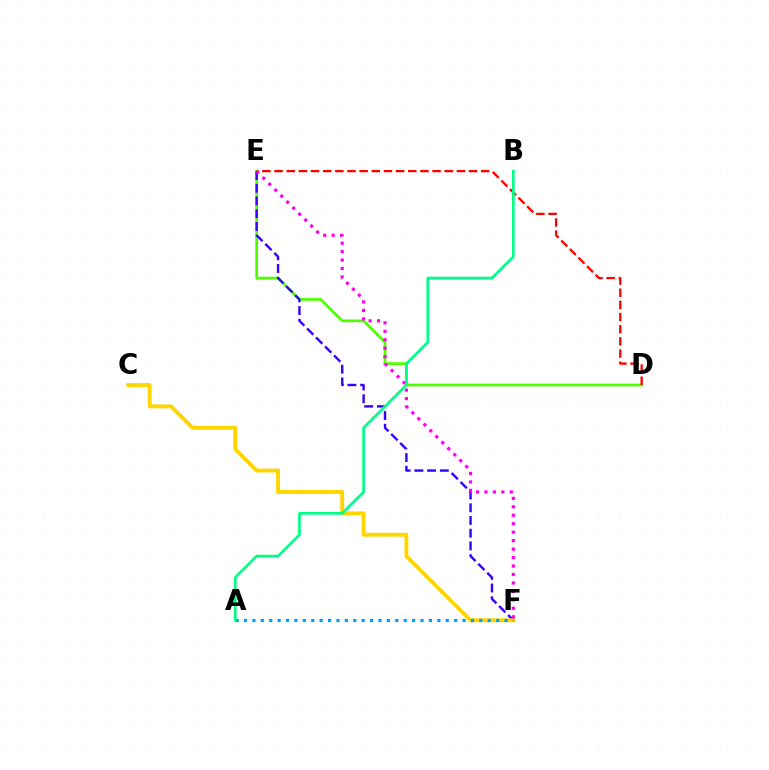{('D', 'E'): [{'color': '#4fff00', 'line_style': 'solid', 'thickness': 1.95}, {'color': '#ff0000', 'line_style': 'dashed', 'thickness': 1.65}], ('E', 'F'): [{'color': '#3700ff', 'line_style': 'dashed', 'thickness': 1.73}, {'color': '#ff00ed', 'line_style': 'dotted', 'thickness': 2.3}], ('C', 'F'): [{'color': '#ffd500', 'line_style': 'solid', 'thickness': 2.79}], ('A', 'F'): [{'color': '#009eff', 'line_style': 'dotted', 'thickness': 2.28}], ('A', 'B'): [{'color': '#00ff86', 'line_style': 'solid', 'thickness': 1.93}]}